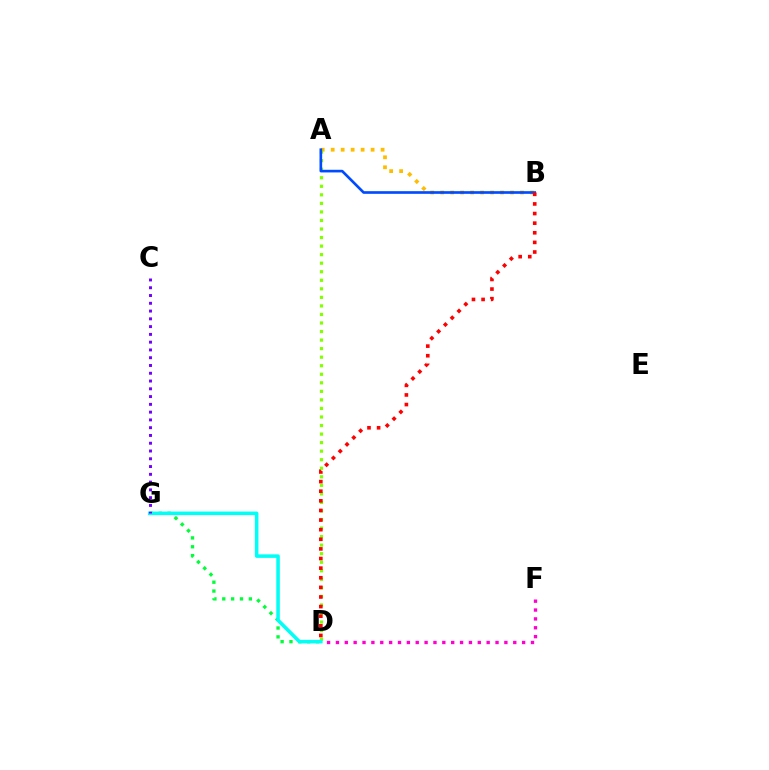{('D', 'F'): [{'color': '#ff00cf', 'line_style': 'dotted', 'thickness': 2.41}], ('D', 'G'): [{'color': '#00ff39', 'line_style': 'dotted', 'thickness': 2.41}, {'color': '#00fff6', 'line_style': 'solid', 'thickness': 2.54}], ('A', 'B'): [{'color': '#ffbd00', 'line_style': 'dotted', 'thickness': 2.71}, {'color': '#004bff', 'line_style': 'solid', 'thickness': 1.91}], ('A', 'D'): [{'color': '#84ff00', 'line_style': 'dotted', 'thickness': 2.32}], ('B', 'D'): [{'color': '#ff0000', 'line_style': 'dotted', 'thickness': 2.61}], ('C', 'G'): [{'color': '#7200ff', 'line_style': 'dotted', 'thickness': 2.11}]}